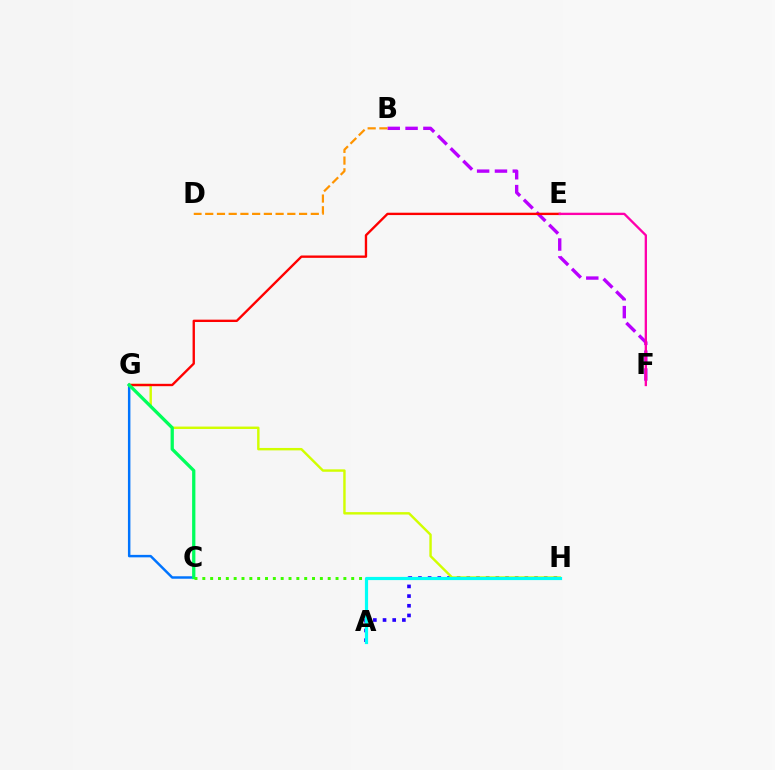{('B', 'F'): [{'color': '#b900ff', 'line_style': 'dashed', 'thickness': 2.42}], ('C', 'G'): [{'color': '#0074ff', 'line_style': 'solid', 'thickness': 1.78}, {'color': '#00ff5c', 'line_style': 'solid', 'thickness': 2.36}], ('A', 'H'): [{'color': '#2500ff', 'line_style': 'dotted', 'thickness': 2.63}, {'color': '#00fff6', 'line_style': 'solid', 'thickness': 2.29}], ('G', 'H'): [{'color': '#d1ff00', 'line_style': 'solid', 'thickness': 1.74}], ('E', 'G'): [{'color': '#ff0000', 'line_style': 'solid', 'thickness': 1.7}], ('E', 'F'): [{'color': '#ff00ac', 'line_style': 'solid', 'thickness': 1.68}], ('C', 'H'): [{'color': '#3dff00', 'line_style': 'dotted', 'thickness': 2.13}], ('B', 'D'): [{'color': '#ff9400', 'line_style': 'dashed', 'thickness': 1.59}]}